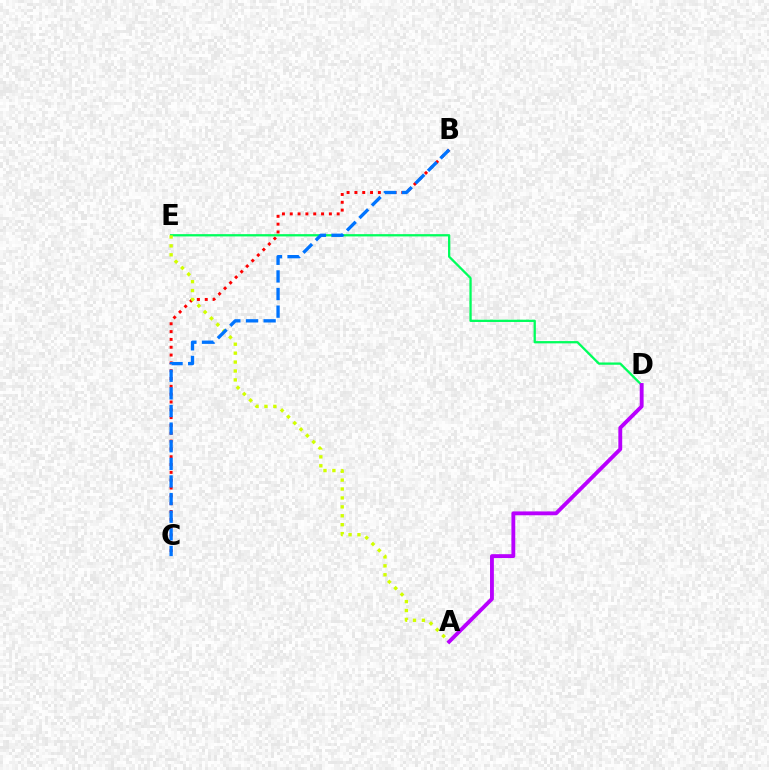{('B', 'C'): [{'color': '#ff0000', 'line_style': 'dotted', 'thickness': 2.13}, {'color': '#0074ff', 'line_style': 'dashed', 'thickness': 2.39}], ('D', 'E'): [{'color': '#00ff5c', 'line_style': 'solid', 'thickness': 1.65}], ('A', 'E'): [{'color': '#d1ff00', 'line_style': 'dotted', 'thickness': 2.42}], ('A', 'D'): [{'color': '#b900ff', 'line_style': 'solid', 'thickness': 2.78}]}